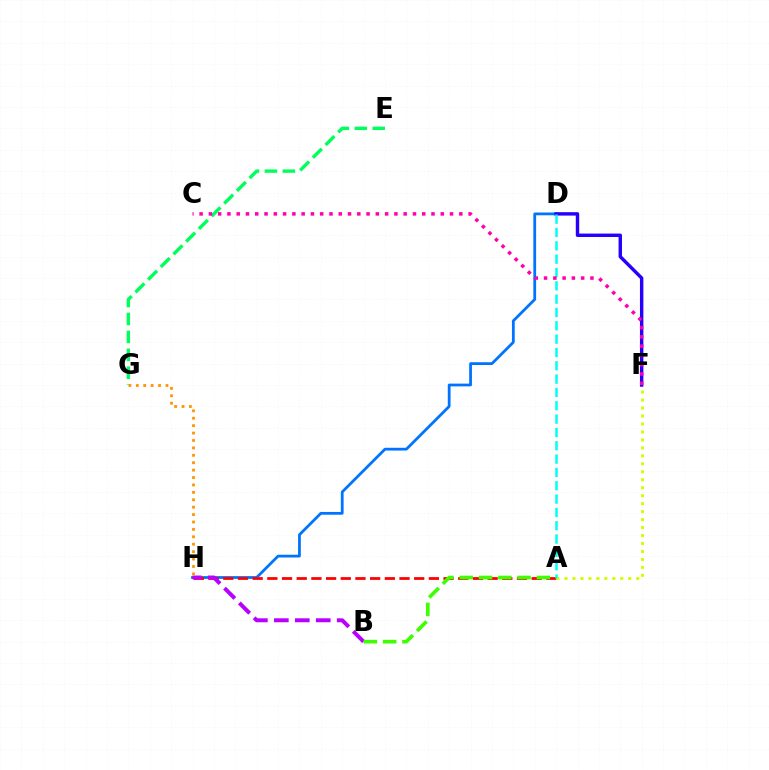{('E', 'G'): [{'color': '#00ff5c', 'line_style': 'dashed', 'thickness': 2.44}], ('D', 'H'): [{'color': '#0074ff', 'line_style': 'solid', 'thickness': 2.0}], ('A', 'H'): [{'color': '#ff0000', 'line_style': 'dashed', 'thickness': 2.0}], ('A', 'F'): [{'color': '#d1ff00', 'line_style': 'dotted', 'thickness': 2.16}], ('D', 'F'): [{'color': '#2500ff', 'line_style': 'solid', 'thickness': 2.46}], ('A', 'D'): [{'color': '#00fff6', 'line_style': 'dashed', 'thickness': 1.81}], ('B', 'H'): [{'color': '#b900ff', 'line_style': 'dashed', 'thickness': 2.85}], ('A', 'B'): [{'color': '#3dff00', 'line_style': 'dashed', 'thickness': 2.62}], ('G', 'H'): [{'color': '#ff9400', 'line_style': 'dotted', 'thickness': 2.01}], ('C', 'F'): [{'color': '#ff00ac', 'line_style': 'dotted', 'thickness': 2.52}]}